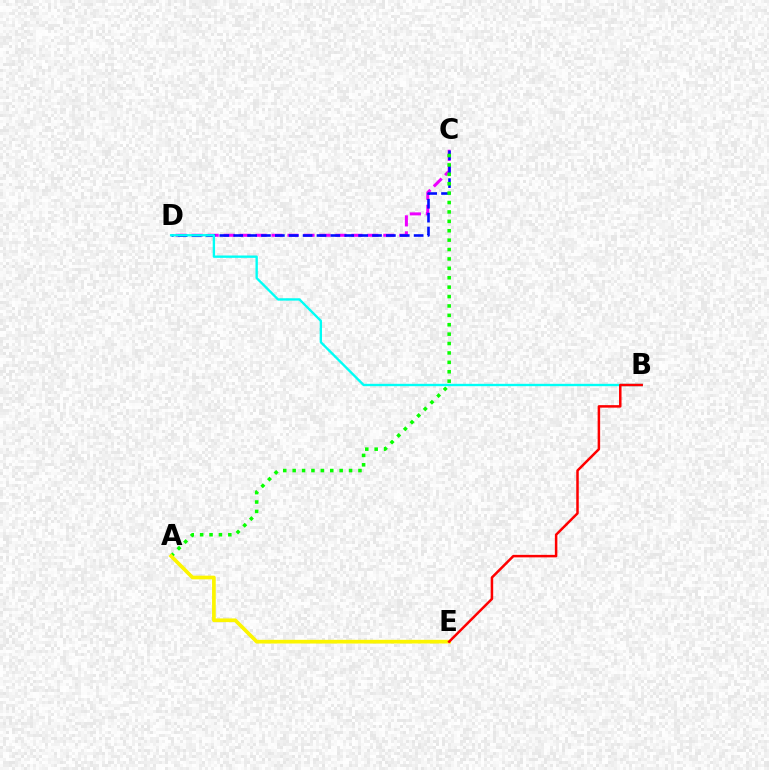{('C', 'D'): [{'color': '#ee00ff', 'line_style': 'dashed', 'thickness': 2.17}, {'color': '#0010ff', 'line_style': 'dashed', 'thickness': 1.89}], ('A', 'C'): [{'color': '#08ff00', 'line_style': 'dotted', 'thickness': 2.55}], ('B', 'D'): [{'color': '#00fff6', 'line_style': 'solid', 'thickness': 1.7}], ('A', 'E'): [{'color': '#fcf500', 'line_style': 'solid', 'thickness': 2.66}], ('B', 'E'): [{'color': '#ff0000', 'line_style': 'solid', 'thickness': 1.8}]}